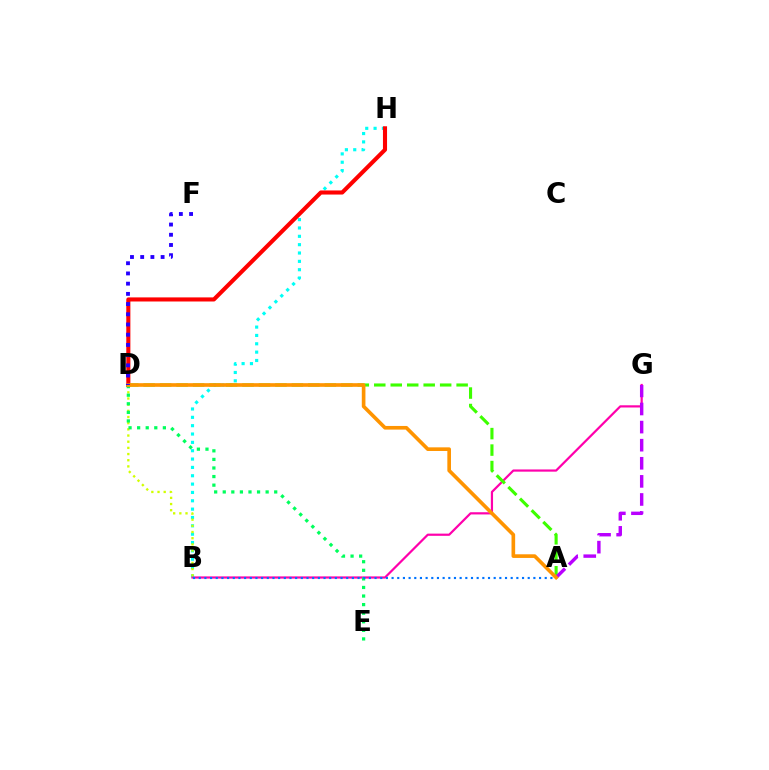{('B', 'H'): [{'color': '#00fff6', 'line_style': 'dotted', 'thickness': 2.27}], ('B', 'G'): [{'color': '#ff00ac', 'line_style': 'solid', 'thickness': 1.59}], ('B', 'D'): [{'color': '#d1ff00', 'line_style': 'dotted', 'thickness': 1.68}], ('D', 'H'): [{'color': '#ff0000', 'line_style': 'solid', 'thickness': 2.95}], ('D', 'E'): [{'color': '#00ff5c', 'line_style': 'dotted', 'thickness': 2.33}], ('A', 'D'): [{'color': '#3dff00', 'line_style': 'dashed', 'thickness': 2.24}, {'color': '#ff9400', 'line_style': 'solid', 'thickness': 2.62}], ('A', 'G'): [{'color': '#b900ff', 'line_style': 'dashed', 'thickness': 2.46}], ('A', 'B'): [{'color': '#0074ff', 'line_style': 'dotted', 'thickness': 1.54}], ('D', 'F'): [{'color': '#2500ff', 'line_style': 'dotted', 'thickness': 2.77}]}